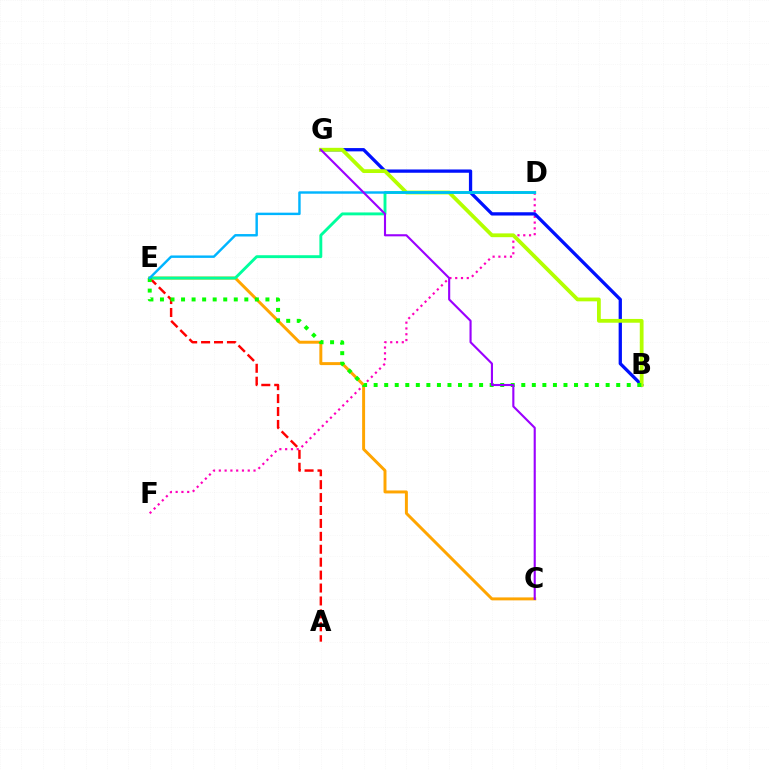{('D', 'F'): [{'color': '#ff00bd', 'line_style': 'dotted', 'thickness': 1.57}], ('A', 'E'): [{'color': '#ff0000', 'line_style': 'dashed', 'thickness': 1.76}], ('B', 'G'): [{'color': '#0010ff', 'line_style': 'solid', 'thickness': 2.36}, {'color': '#b3ff00', 'line_style': 'solid', 'thickness': 2.73}], ('C', 'E'): [{'color': '#ffa500', 'line_style': 'solid', 'thickness': 2.13}], ('D', 'E'): [{'color': '#00ff9d', 'line_style': 'solid', 'thickness': 2.08}, {'color': '#00b5ff', 'line_style': 'solid', 'thickness': 1.75}], ('B', 'E'): [{'color': '#08ff00', 'line_style': 'dotted', 'thickness': 2.87}], ('C', 'G'): [{'color': '#9b00ff', 'line_style': 'solid', 'thickness': 1.53}]}